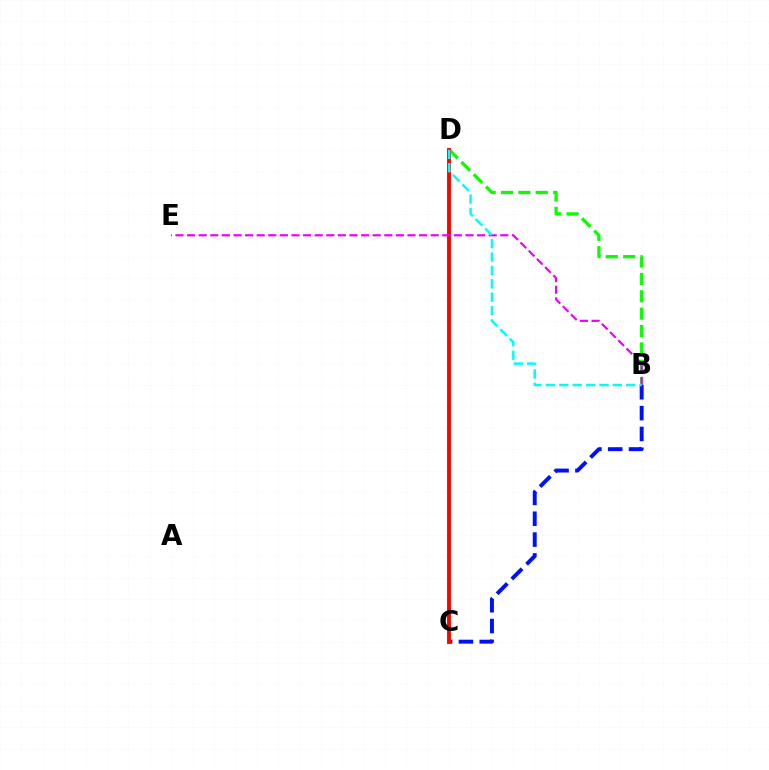{('B', 'C'): [{'color': '#0010ff', 'line_style': 'dashed', 'thickness': 2.83}], ('B', 'D'): [{'color': '#08ff00', 'line_style': 'dashed', 'thickness': 2.36}, {'color': '#00fff6', 'line_style': 'dashed', 'thickness': 1.82}], ('C', 'D'): [{'color': '#fcf500', 'line_style': 'solid', 'thickness': 2.9}, {'color': '#ff0000', 'line_style': 'solid', 'thickness': 2.78}], ('B', 'E'): [{'color': '#ee00ff', 'line_style': 'dashed', 'thickness': 1.58}]}